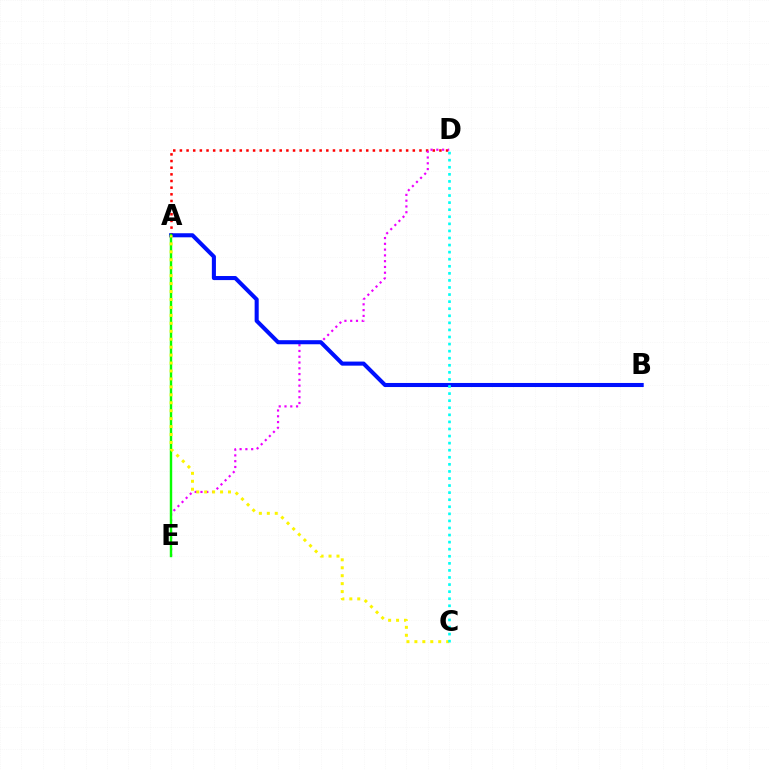{('A', 'D'): [{'color': '#ff0000', 'line_style': 'dotted', 'thickness': 1.81}], ('D', 'E'): [{'color': '#ee00ff', 'line_style': 'dotted', 'thickness': 1.57}], ('A', 'B'): [{'color': '#0010ff', 'line_style': 'solid', 'thickness': 2.93}], ('A', 'E'): [{'color': '#08ff00', 'line_style': 'solid', 'thickness': 1.75}], ('A', 'C'): [{'color': '#fcf500', 'line_style': 'dotted', 'thickness': 2.16}], ('C', 'D'): [{'color': '#00fff6', 'line_style': 'dotted', 'thickness': 1.92}]}